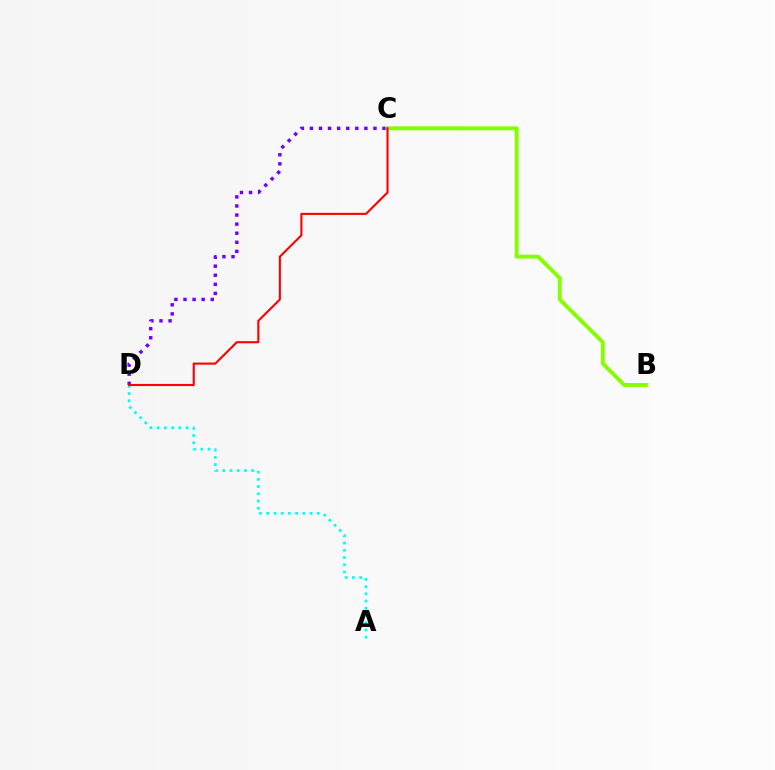{('A', 'D'): [{'color': '#00fff6', 'line_style': 'dotted', 'thickness': 1.96}], ('C', 'D'): [{'color': '#7200ff', 'line_style': 'dotted', 'thickness': 2.47}, {'color': '#ff0000', 'line_style': 'solid', 'thickness': 1.52}], ('B', 'C'): [{'color': '#84ff00', 'line_style': 'solid', 'thickness': 2.81}]}